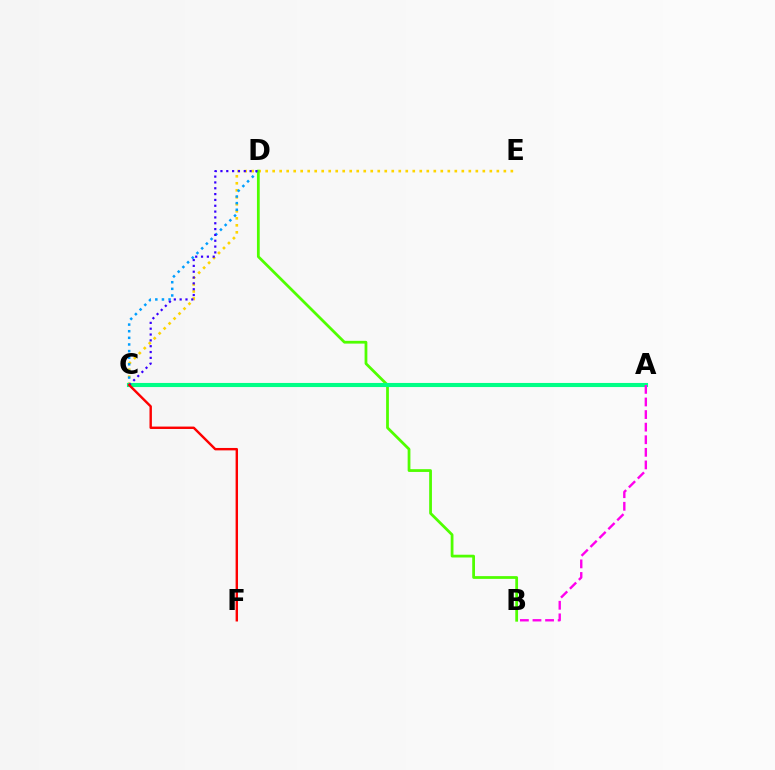{('C', 'E'): [{'color': '#ffd500', 'line_style': 'dotted', 'thickness': 1.9}], ('C', 'D'): [{'color': '#009eff', 'line_style': 'dotted', 'thickness': 1.8}, {'color': '#3700ff', 'line_style': 'dotted', 'thickness': 1.58}], ('B', 'D'): [{'color': '#4fff00', 'line_style': 'solid', 'thickness': 1.99}], ('A', 'C'): [{'color': '#00ff86', 'line_style': 'solid', 'thickness': 2.95}], ('A', 'B'): [{'color': '#ff00ed', 'line_style': 'dashed', 'thickness': 1.71}], ('C', 'F'): [{'color': '#ff0000', 'line_style': 'solid', 'thickness': 1.74}]}